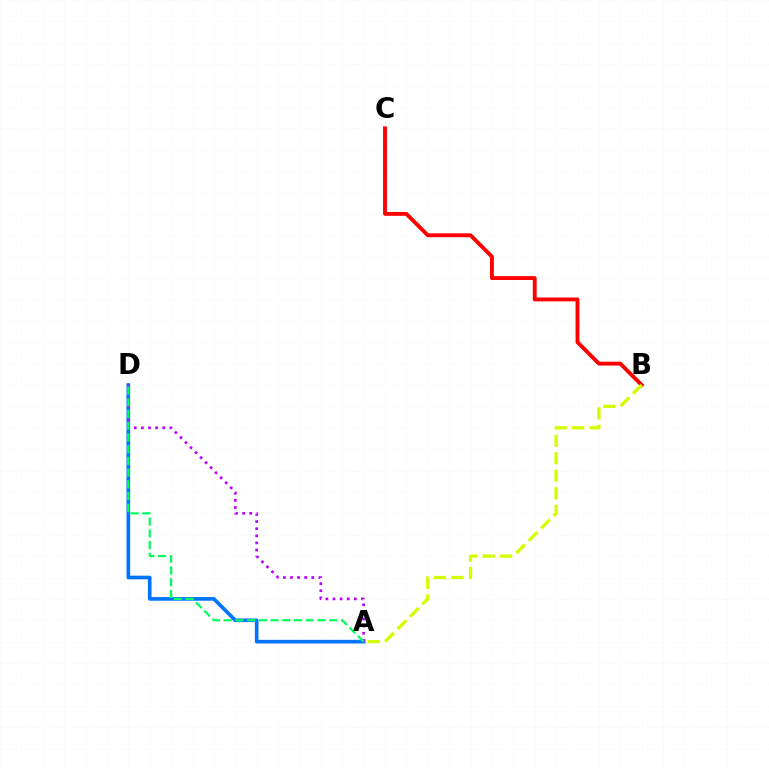{('B', 'C'): [{'color': '#ff0000', 'line_style': 'solid', 'thickness': 2.79}], ('A', 'D'): [{'color': '#0074ff', 'line_style': 'solid', 'thickness': 2.63}, {'color': '#b900ff', 'line_style': 'dotted', 'thickness': 1.93}, {'color': '#00ff5c', 'line_style': 'dashed', 'thickness': 1.59}], ('A', 'B'): [{'color': '#d1ff00', 'line_style': 'dashed', 'thickness': 2.38}]}